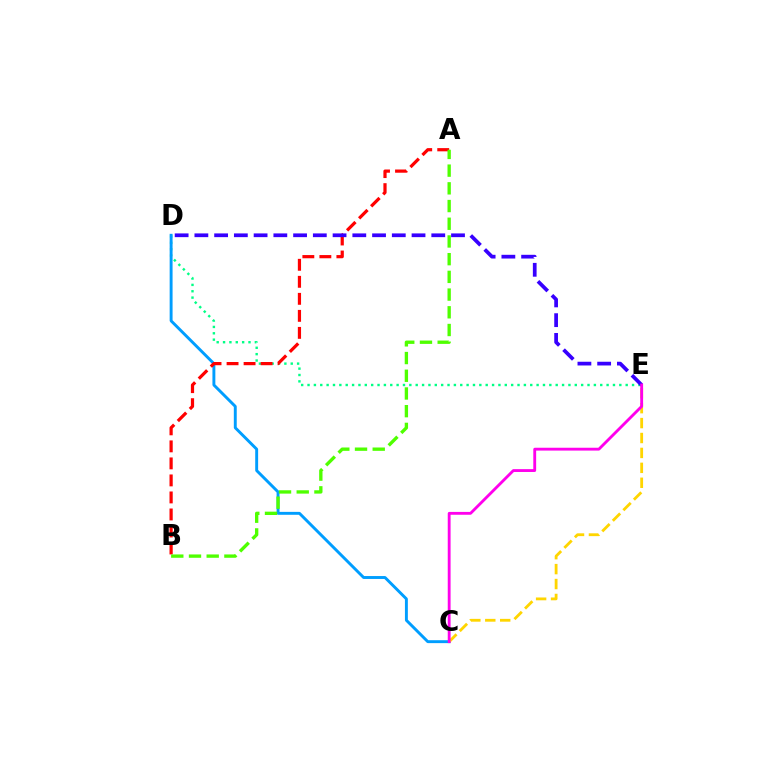{('D', 'E'): [{'color': '#00ff86', 'line_style': 'dotted', 'thickness': 1.73}, {'color': '#3700ff', 'line_style': 'dashed', 'thickness': 2.68}], ('C', 'D'): [{'color': '#009eff', 'line_style': 'solid', 'thickness': 2.1}], ('A', 'B'): [{'color': '#ff0000', 'line_style': 'dashed', 'thickness': 2.31}, {'color': '#4fff00', 'line_style': 'dashed', 'thickness': 2.41}], ('C', 'E'): [{'color': '#ffd500', 'line_style': 'dashed', 'thickness': 2.03}, {'color': '#ff00ed', 'line_style': 'solid', 'thickness': 2.05}]}